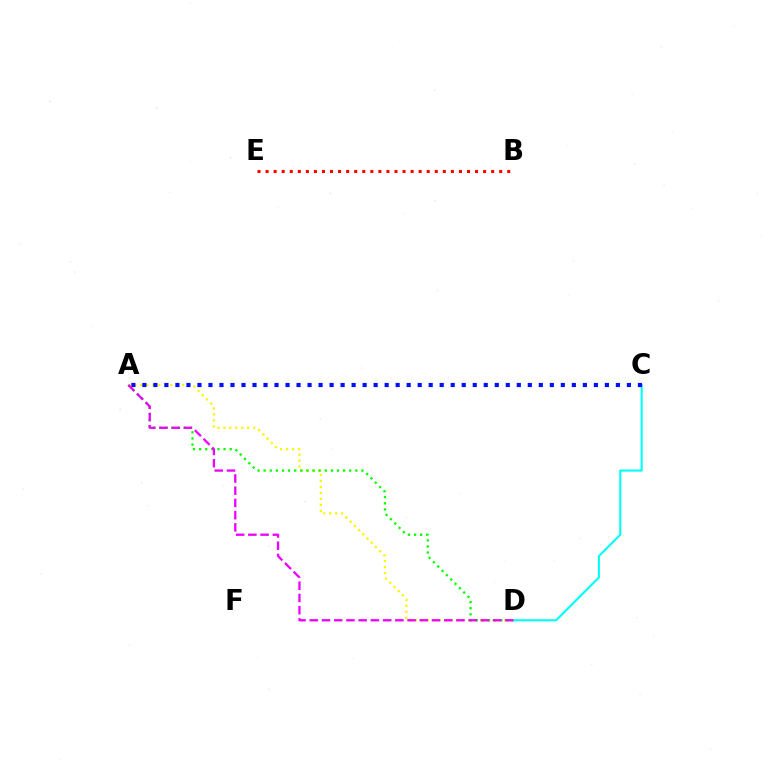{('A', 'D'): [{'color': '#fcf500', 'line_style': 'dotted', 'thickness': 1.62}, {'color': '#08ff00', 'line_style': 'dotted', 'thickness': 1.66}, {'color': '#ee00ff', 'line_style': 'dashed', 'thickness': 1.66}], ('C', 'D'): [{'color': '#00fff6', 'line_style': 'solid', 'thickness': 1.52}], ('B', 'E'): [{'color': '#ff0000', 'line_style': 'dotted', 'thickness': 2.19}], ('A', 'C'): [{'color': '#0010ff', 'line_style': 'dotted', 'thickness': 2.99}]}